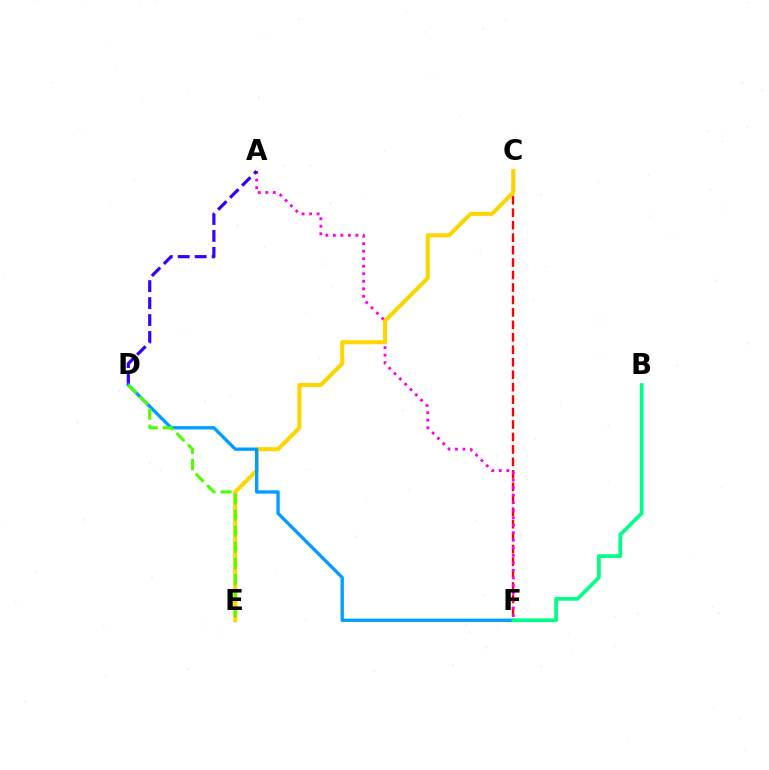{('C', 'F'): [{'color': '#ff0000', 'line_style': 'dashed', 'thickness': 1.69}], ('A', 'F'): [{'color': '#ff00ed', 'line_style': 'dotted', 'thickness': 2.04}], ('C', 'E'): [{'color': '#ffd500', 'line_style': 'solid', 'thickness': 2.91}], ('A', 'D'): [{'color': '#3700ff', 'line_style': 'dashed', 'thickness': 2.31}], ('D', 'F'): [{'color': '#009eff', 'line_style': 'solid', 'thickness': 2.4}], ('B', 'F'): [{'color': '#00ff86', 'line_style': 'solid', 'thickness': 2.66}], ('D', 'E'): [{'color': '#4fff00', 'line_style': 'dashed', 'thickness': 2.19}]}